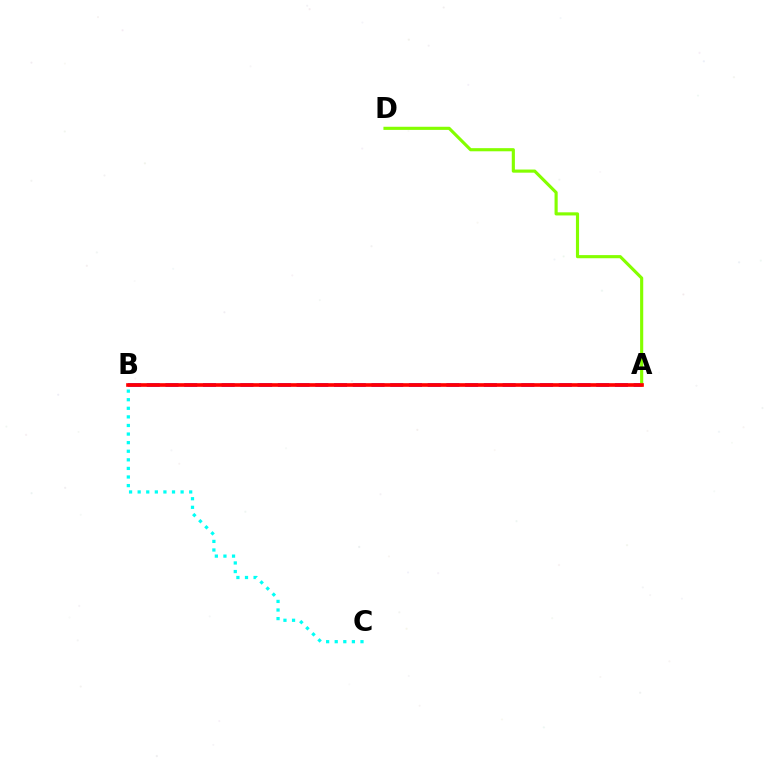{('B', 'C'): [{'color': '#00fff6', 'line_style': 'dotted', 'thickness': 2.33}], ('A', 'B'): [{'color': '#7200ff', 'line_style': 'dashed', 'thickness': 2.54}, {'color': '#ff0000', 'line_style': 'solid', 'thickness': 2.62}], ('A', 'D'): [{'color': '#84ff00', 'line_style': 'solid', 'thickness': 2.26}]}